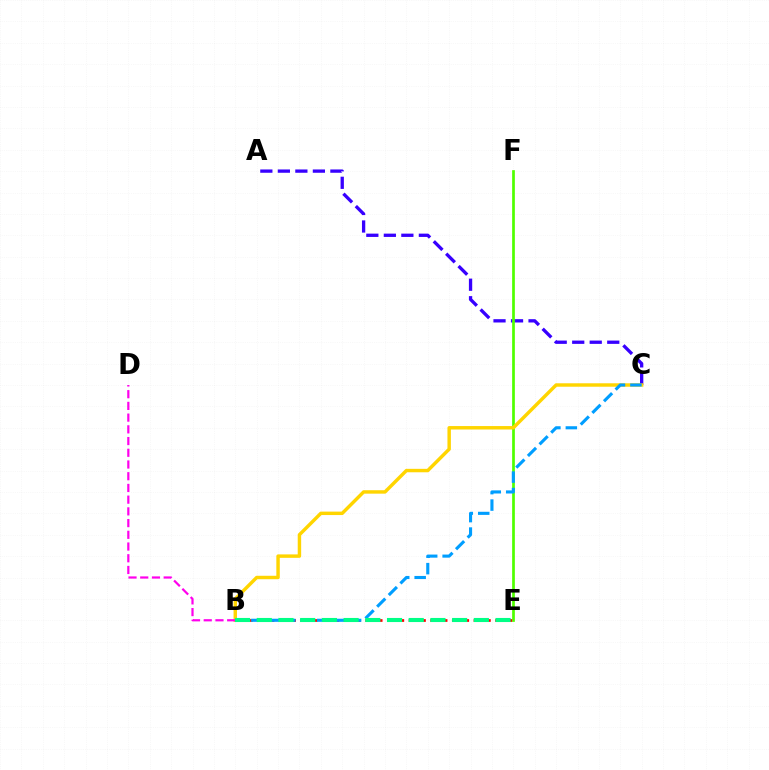{('A', 'C'): [{'color': '#3700ff', 'line_style': 'dashed', 'thickness': 2.38}], ('B', 'E'): [{'color': '#ff0000', 'line_style': 'dotted', 'thickness': 1.96}, {'color': '#00ff86', 'line_style': 'dashed', 'thickness': 2.95}], ('E', 'F'): [{'color': '#4fff00', 'line_style': 'solid', 'thickness': 1.95}], ('B', 'C'): [{'color': '#ffd500', 'line_style': 'solid', 'thickness': 2.48}, {'color': '#009eff', 'line_style': 'dashed', 'thickness': 2.24}], ('B', 'D'): [{'color': '#ff00ed', 'line_style': 'dashed', 'thickness': 1.59}]}